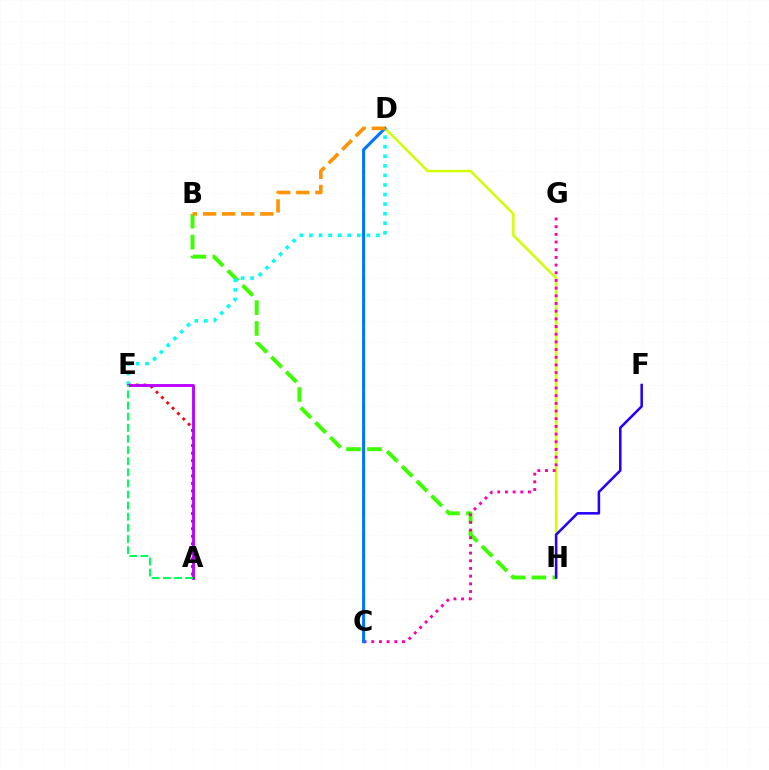{('D', 'H'): [{'color': '#d1ff00', 'line_style': 'solid', 'thickness': 1.8}], ('B', 'H'): [{'color': '#3dff00', 'line_style': 'dashed', 'thickness': 2.84}], ('A', 'E'): [{'color': '#ff0000', 'line_style': 'dotted', 'thickness': 2.05}, {'color': '#b900ff', 'line_style': 'solid', 'thickness': 2.05}, {'color': '#00ff5c', 'line_style': 'dashed', 'thickness': 1.51}], ('C', 'G'): [{'color': '#ff00ac', 'line_style': 'dotted', 'thickness': 2.09}], ('F', 'H'): [{'color': '#2500ff', 'line_style': 'solid', 'thickness': 1.83}], ('C', 'D'): [{'color': '#0074ff', 'line_style': 'solid', 'thickness': 2.2}], ('D', 'E'): [{'color': '#00fff6', 'line_style': 'dotted', 'thickness': 2.6}], ('B', 'D'): [{'color': '#ff9400', 'line_style': 'dashed', 'thickness': 2.6}]}